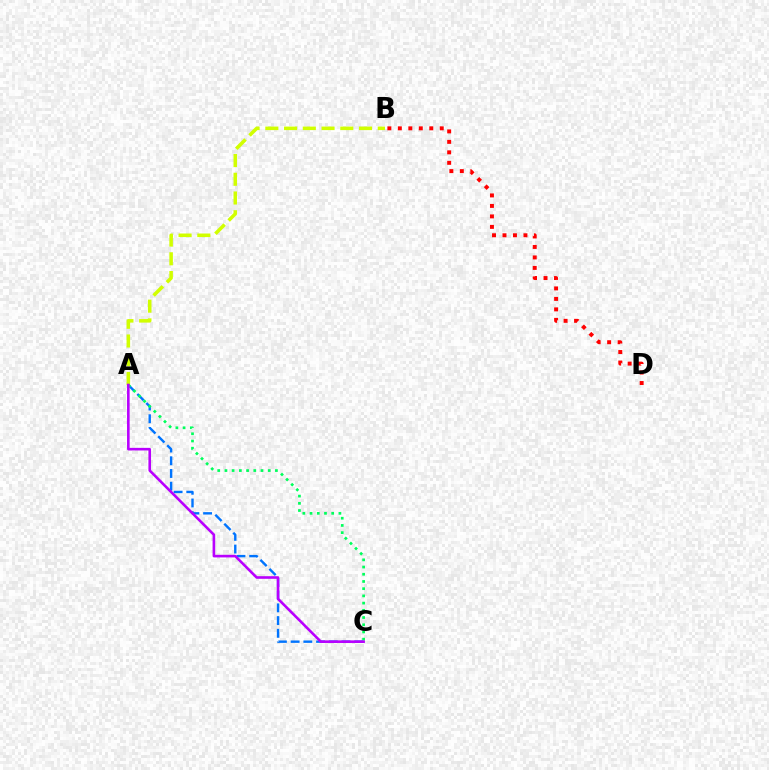{('A', 'C'): [{'color': '#0074ff', 'line_style': 'dashed', 'thickness': 1.73}, {'color': '#00ff5c', 'line_style': 'dotted', 'thickness': 1.96}, {'color': '#b900ff', 'line_style': 'solid', 'thickness': 1.88}], ('A', 'B'): [{'color': '#d1ff00', 'line_style': 'dashed', 'thickness': 2.55}], ('B', 'D'): [{'color': '#ff0000', 'line_style': 'dotted', 'thickness': 2.85}]}